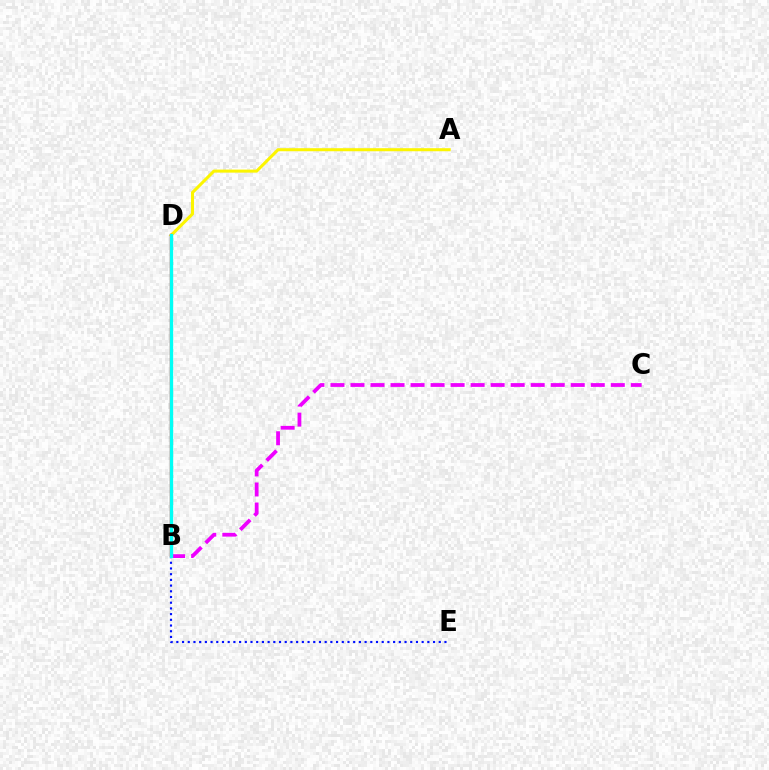{('B', 'D'): [{'color': '#08ff00', 'line_style': 'dashed', 'thickness': 1.99}, {'color': '#ff0000', 'line_style': 'solid', 'thickness': 1.7}, {'color': '#00fff6', 'line_style': 'solid', 'thickness': 2.38}], ('B', 'E'): [{'color': '#0010ff', 'line_style': 'dotted', 'thickness': 1.55}], ('B', 'C'): [{'color': '#ee00ff', 'line_style': 'dashed', 'thickness': 2.72}], ('A', 'D'): [{'color': '#fcf500', 'line_style': 'solid', 'thickness': 2.19}]}